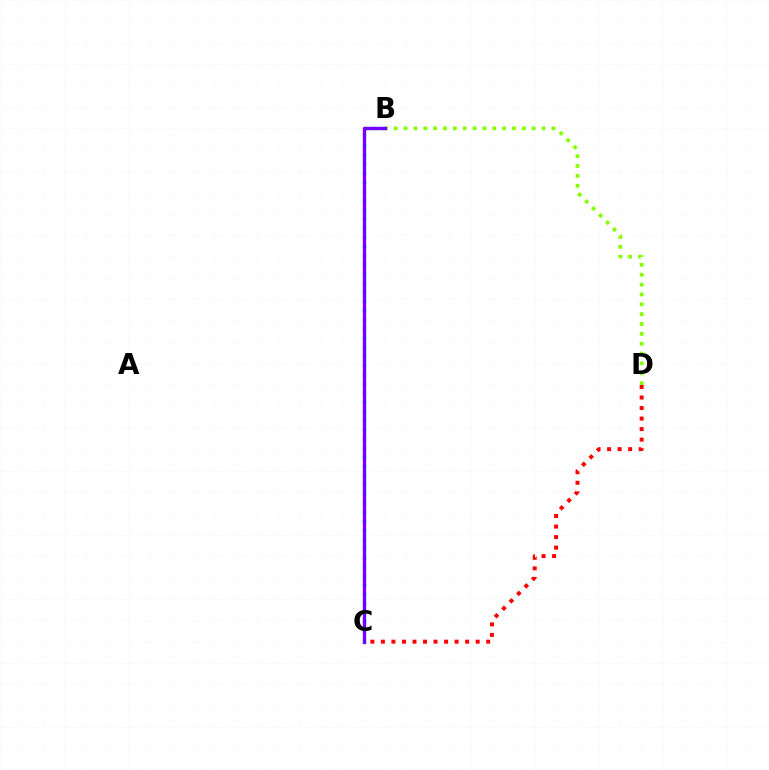{('B', 'D'): [{'color': '#84ff00', 'line_style': 'dotted', 'thickness': 2.68}], ('B', 'C'): [{'color': '#00fff6', 'line_style': 'dotted', 'thickness': 2.49}, {'color': '#7200ff', 'line_style': 'solid', 'thickness': 2.43}], ('C', 'D'): [{'color': '#ff0000', 'line_style': 'dotted', 'thickness': 2.86}]}